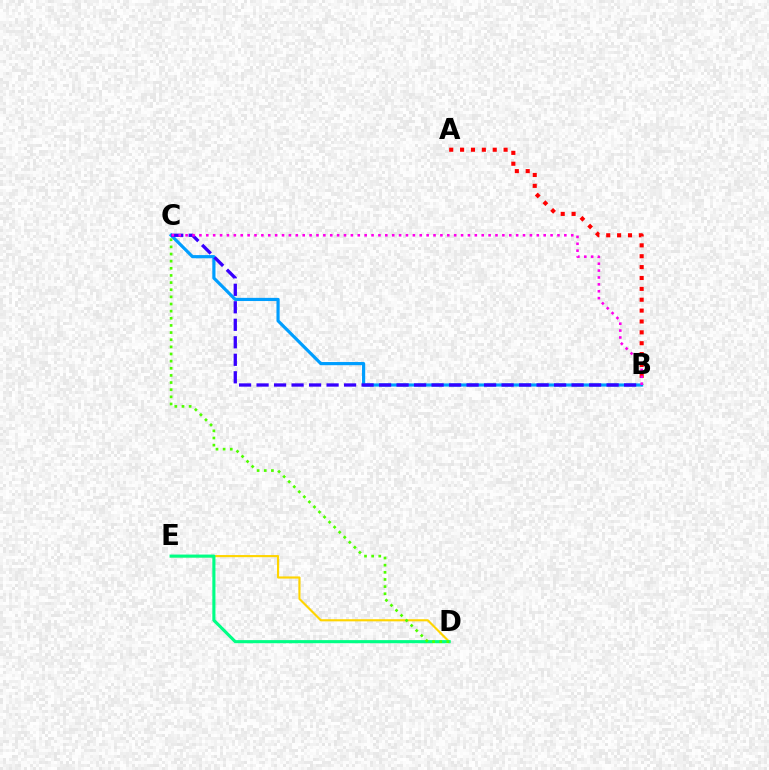{('D', 'E'): [{'color': '#ffd500', 'line_style': 'solid', 'thickness': 1.54}, {'color': '#00ff86', 'line_style': 'solid', 'thickness': 2.24}], ('A', 'B'): [{'color': '#ff0000', 'line_style': 'dotted', 'thickness': 2.95}], ('B', 'C'): [{'color': '#009eff', 'line_style': 'solid', 'thickness': 2.28}, {'color': '#3700ff', 'line_style': 'dashed', 'thickness': 2.38}, {'color': '#ff00ed', 'line_style': 'dotted', 'thickness': 1.87}], ('C', 'D'): [{'color': '#4fff00', 'line_style': 'dotted', 'thickness': 1.94}]}